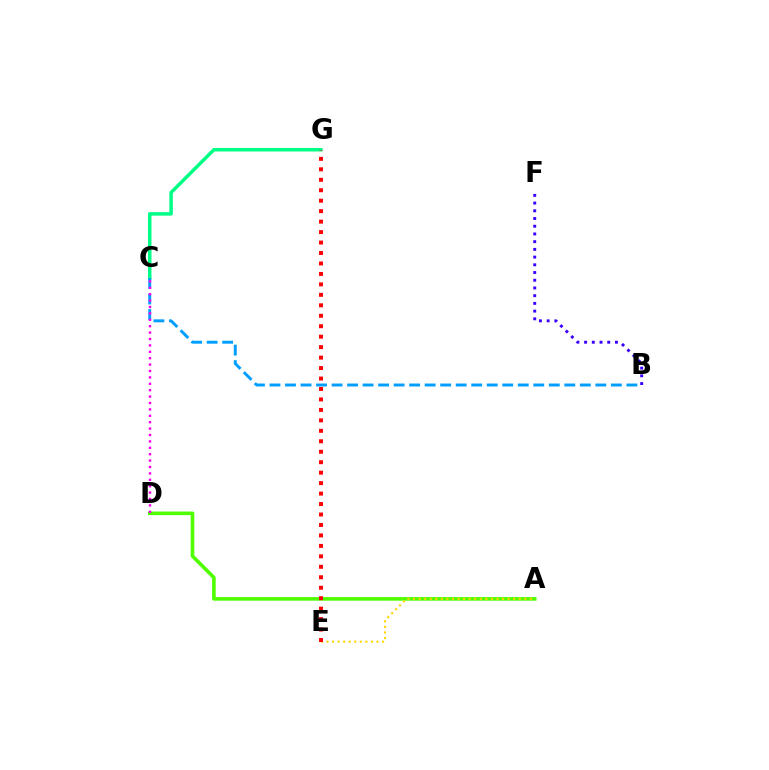{('A', 'D'): [{'color': '#4fff00', 'line_style': 'solid', 'thickness': 2.6}], ('A', 'E'): [{'color': '#ffd500', 'line_style': 'dotted', 'thickness': 1.51}], ('C', 'G'): [{'color': '#00ff86', 'line_style': 'solid', 'thickness': 2.52}], ('B', 'F'): [{'color': '#3700ff', 'line_style': 'dotted', 'thickness': 2.1}], ('E', 'G'): [{'color': '#ff0000', 'line_style': 'dotted', 'thickness': 2.84}], ('B', 'C'): [{'color': '#009eff', 'line_style': 'dashed', 'thickness': 2.11}], ('C', 'D'): [{'color': '#ff00ed', 'line_style': 'dotted', 'thickness': 1.74}]}